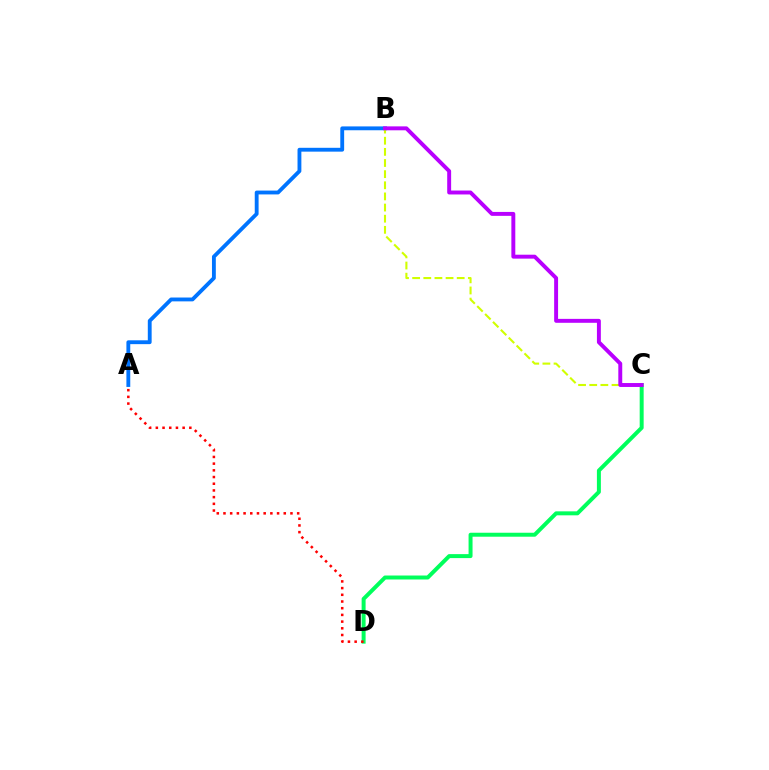{('C', 'D'): [{'color': '#00ff5c', 'line_style': 'solid', 'thickness': 2.86}], ('A', 'B'): [{'color': '#0074ff', 'line_style': 'solid', 'thickness': 2.77}], ('A', 'D'): [{'color': '#ff0000', 'line_style': 'dotted', 'thickness': 1.82}], ('B', 'C'): [{'color': '#d1ff00', 'line_style': 'dashed', 'thickness': 1.51}, {'color': '#b900ff', 'line_style': 'solid', 'thickness': 2.83}]}